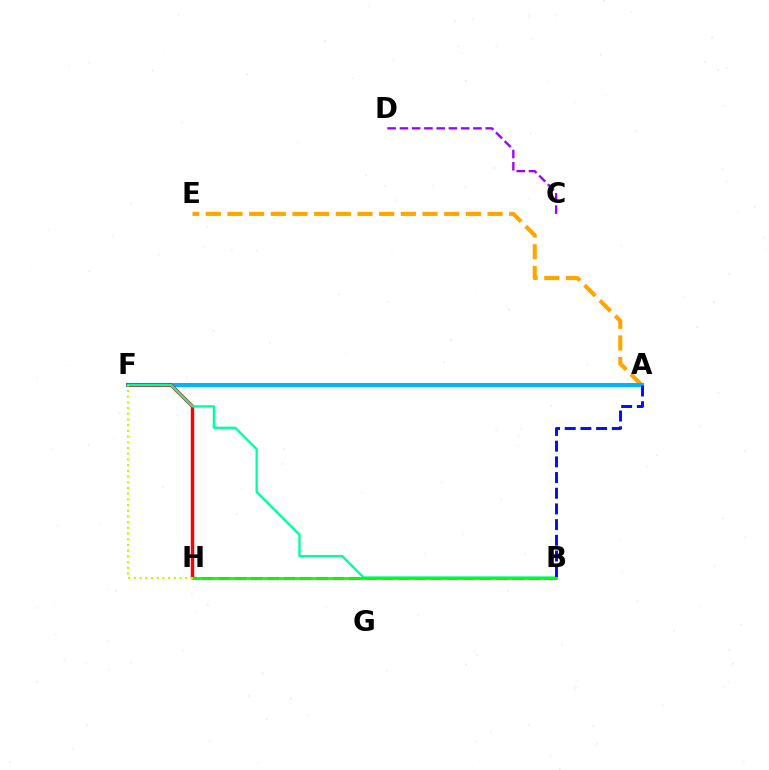{('A', 'E'): [{'color': '#ffa500', 'line_style': 'dashed', 'thickness': 2.94}], ('B', 'H'): [{'color': '#ff00bd', 'line_style': 'dashed', 'thickness': 2.22}, {'color': '#08ff00', 'line_style': 'solid', 'thickness': 1.97}], ('A', 'F'): [{'color': '#00b5ff', 'line_style': 'solid', 'thickness': 2.93}], ('F', 'H'): [{'color': '#ff0000', 'line_style': 'solid', 'thickness': 2.45}, {'color': '#b3ff00', 'line_style': 'dotted', 'thickness': 1.55}], ('B', 'F'): [{'color': '#00ff9d', 'line_style': 'solid', 'thickness': 1.66}], ('C', 'D'): [{'color': '#9b00ff', 'line_style': 'dashed', 'thickness': 1.67}], ('A', 'B'): [{'color': '#0010ff', 'line_style': 'dashed', 'thickness': 2.13}]}